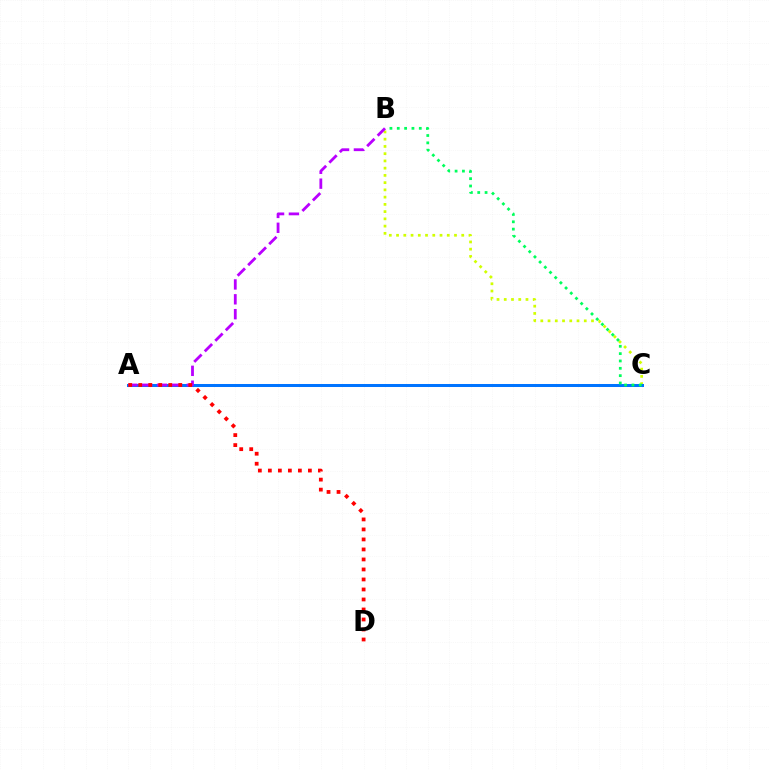{('B', 'C'): [{'color': '#d1ff00', 'line_style': 'dotted', 'thickness': 1.97}, {'color': '#00ff5c', 'line_style': 'dotted', 'thickness': 1.99}], ('A', 'C'): [{'color': '#0074ff', 'line_style': 'solid', 'thickness': 2.16}], ('A', 'B'): [{'color': '#b900ff', 'line_style': 'dashed', 'thickness': 2.02}], ('A', 'D'): [{'color': '#ff0000', 'line_style': 'dotted', 'thickness': 2.72}]}